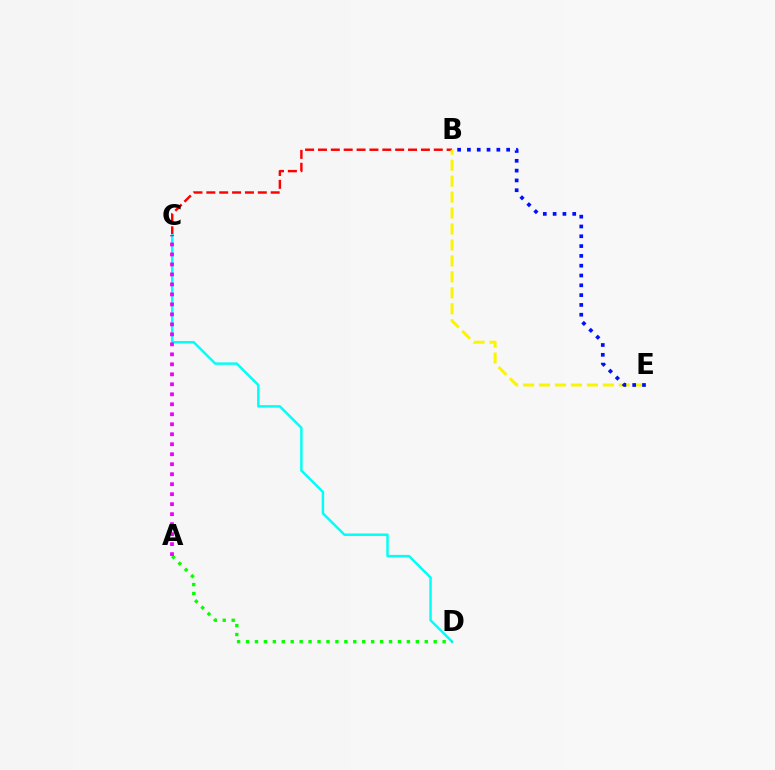{('B', 'C'): [{'color': '#ff0000', 'line_style': 'dashed', 'thickness': 1.75}], ('C', 'D'): [{'color': '#00fff6', 'line_style': 'solid', 'thickness': 1.77}], ('B', 'E'): [{'color': '#fcf500', 'line_style': 'dashed', 'thickness': 2.17}, {'color': '#0010ff', 'line_style': 'dotted', 'thickness': 2.66}], ('A', 'D'): [{'color': '#08ff00', 'line_style': 'dotted', 'thickness': 2.43}], ('A', 'C'): [{'color': '#ee00ff', 'line_style': 'dotted', 'thickness': 2.71}]}